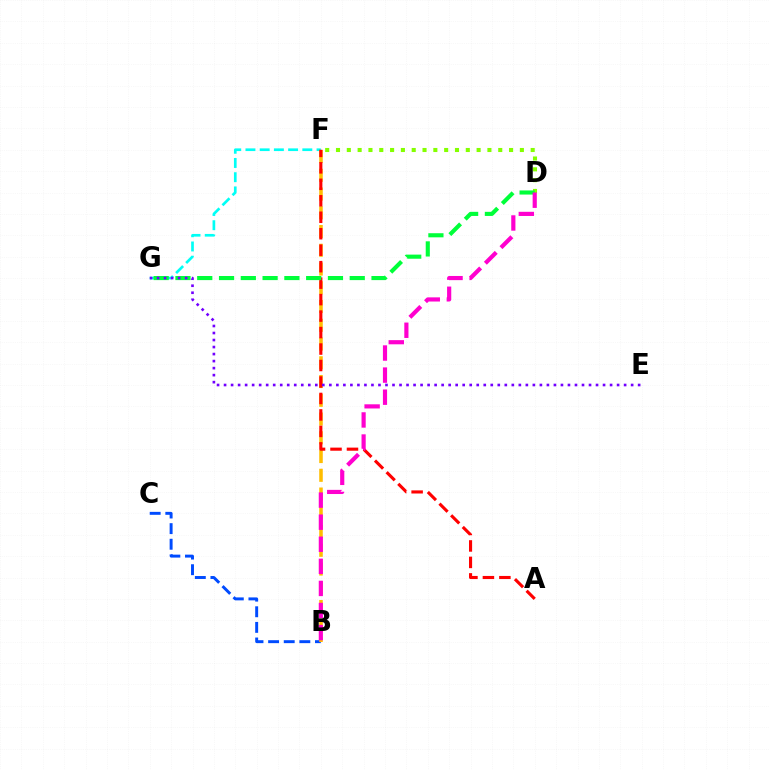{('B', 'C'): [{'color': '#004bff', 'line_style': 'dashed', 'thickness': 2.12}], ('F', 'G'): [{'color': '#00fff6', 'line_style': 'dashed', 'thickness': 1.93}], ('B', 'F'): [{'color': '#ffbd00', 'line_style': 'dashed', 'thickness': 2.55}], ('A', 'F'): [{'color': '#ff0000', 'line_style': 'dashed', 'thickness': 2.24}], ('D', 'F'): [{'color': '#84ff00', 'line_style': 'dotted', 'thickness': 2.94}], ('D', 'G'): [{'color': '#00ff39', 'line_style': 'dashed', 'thickness': 2.96}], ('B', 'D'): [{'color': '#ff00cf', 'line_style': 'dashed', 'thickness': 3.0}], ('E', 'G'): [{'color': '#7200ff', 'line_style': 'dotted', 'thickness': 1.91}]}